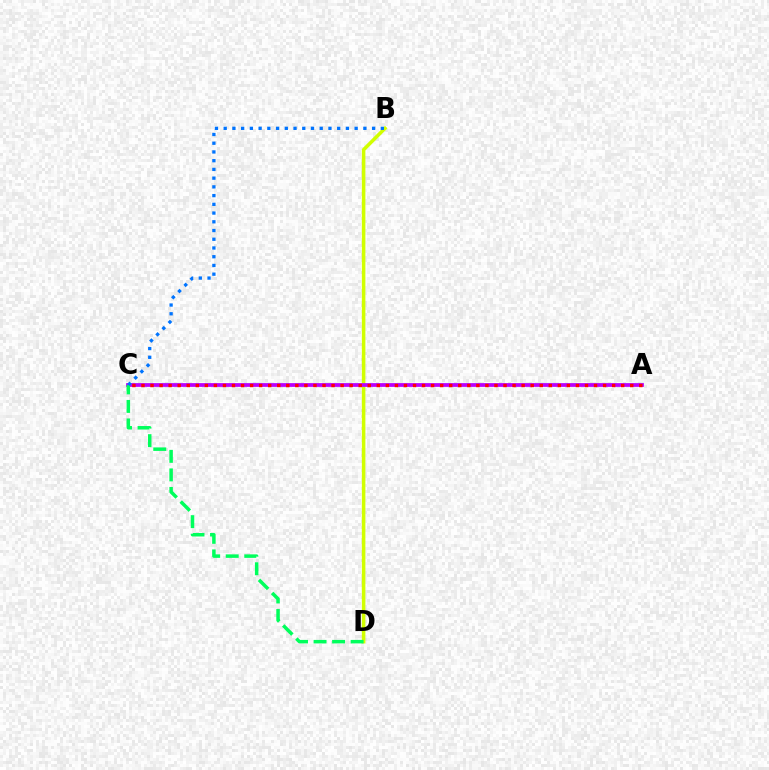{('B', 'D'): [{'color': '#d1ff00', 'line_style': 'solid', 'thickness': 2.55}], ('A', 'C'): [{'color': '#b900ff', 'line_style': 'solid', 'thickness': 2.7}, {'color': '#ff0000', 'line_style': 'dotted', 'thickness': 2.46}], ('C', 'D'): [{'color': '#00ff5c', 'line_style': 'dashed', 'thickness': 2.52}], ('B', 'C'): [{'color': '#0074ff', 'line_style': 'dotted', 'thickness': 2.37}]}